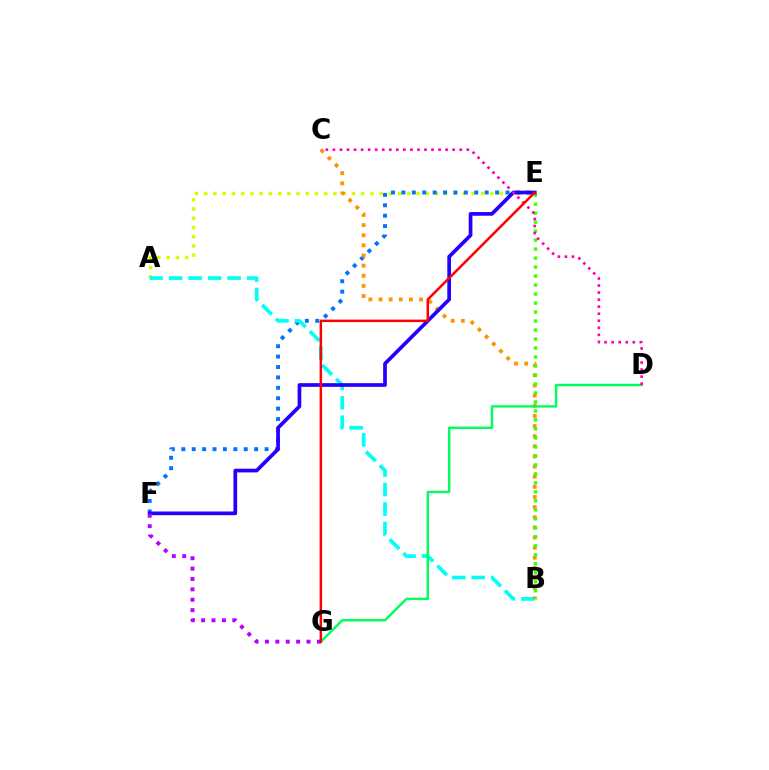{('A', 'E'): [{'color': '#d1ff00', 'line_style': 'dotted', 'thickness': 2.51}], ('E', 'F'): [{'color': '#0074ff', 'line_style': 'dotted', 'thickness': 2.83}, {'color': '#2500ff', 'line_style': 'solid', 'thickness': 2.67}], ('A', 'B'): [{'color': '#00fff6', 'line_style': 'dashed', 'thickness': 2.65}], ('B', 'C'): [{'color': '#ff9400', 'line_style': 'dotted', 'thickness': 2.75}], ('B', 'E'): [{'color': '#3dff00', 'line_style': 'dotted', 'thickness': 2.44}], ('D', 'G'): [{'color': '#00ff5c', 'line_style': 'solid', 'thickness': 1.76}], ('F', 'G'): [{'color': '#b900ff', 'line_style': 'dotted', 'thickness': 2.82}], ('C', 'D'): [{'color': '#ff00ac', 'line_style': 'dotted', 'thickness': 1.91}], ('E', 'G'): [{'color': '#ff0000', 'line_style': 'solid', 'thickness': 1.78}]}